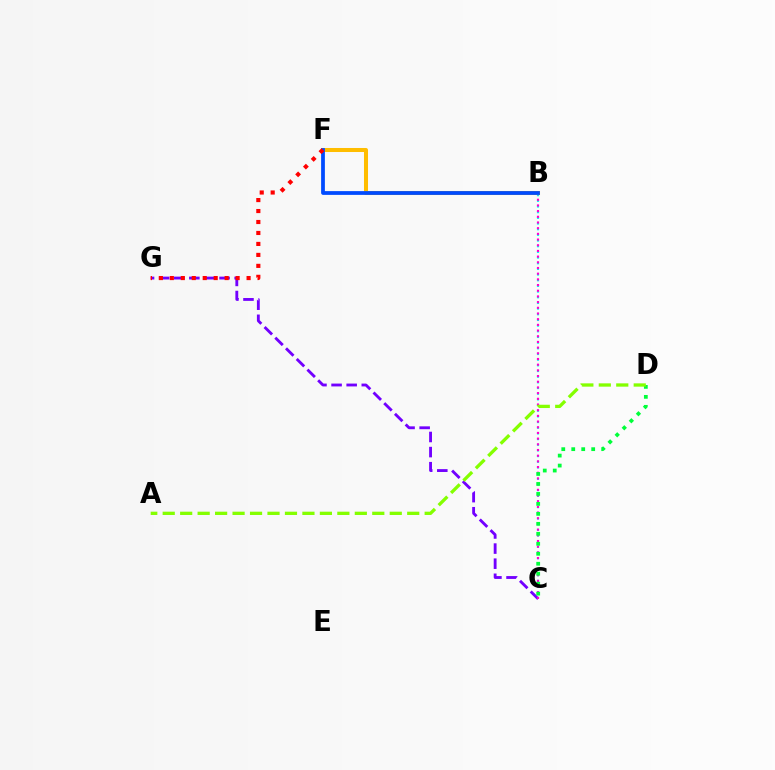{('C', 'G'): [{'color': '#7200ff', 'line_style': 'dashed', 'thickness': 2.05}], ('B', 'C'): [{'color': '#00fff6', 'line_style': 'dotted', 'thickness': 1.54}, {'color': '#ff00cf', 'line_style': 'dotted', 'thickness': 1.55}], ('B', 'F'): [{'color': '#ffbd00', 'line_style': 'solid', 'thickness': 2.9}, {'color': '#004bff', 'line_style': 'solid', 'thickness': 2.71}], ('C', 'D'): [{'color': '#00ff39', 'line_style': 'dotted', 'thickness': 2.71}], ('F', 'G'): [{'color': '#ff0000', 'line_style': 'dotted', 'thickness': 2.98}], ('A', 'D'): [{'color': '#84ff00', 'line_style': 'dashed', 'thickness': 2.37}]}